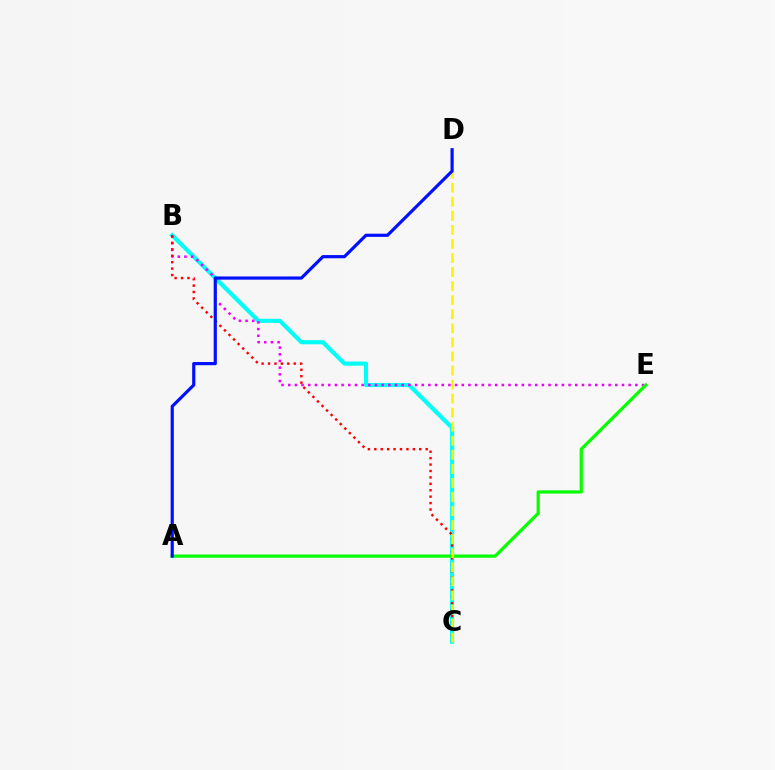{('B', 'C'): [{'color': '#00fff6', 'line_style': 'solid', 'thickness': 2.97}, {'color': '#ff0000', 'line_style': 'dotted', 'thickness': 1.74}], ('B', 'E'): [{'color': '#ee00ff', 'line_style': 'dotted', 'thickness': 1.81}], ('A', 'E'): [{'color': '#08ff00', 'line_style': 'solid', 'thickness': 2.33}], ('C', 'D'): [{'color': '#fcf500', 'line_style': 'dashed', 'thickness': 1.91}], ('A', 'D'): [{'color': '#0010ff', 'line_style': 'solid', 'thickness': 2.29}]}